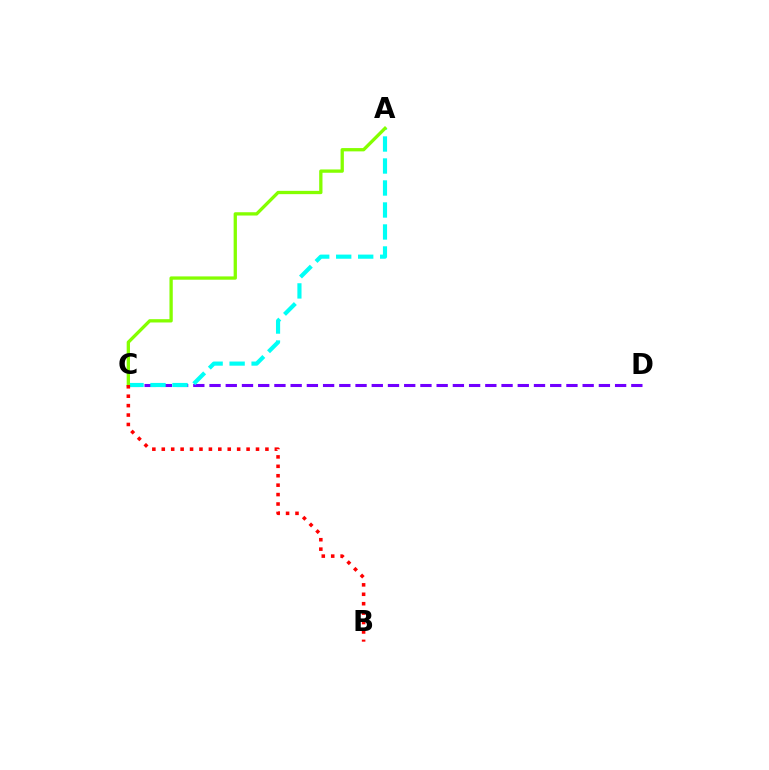{('C', 'D'): [{'color': '#7200ff', 'line_style': 'dashed', 'thickness': 2.2}], ('A', 'C'): [{'color': '#00fff6', 'line_style': 'dashed', 'thickness': 2.99}, {'color': '#84ff00', 'line_style': 'solid', 'thickness': 2.37}], ('B', 'C'): [{'color': '#ff0000', 'line_style': 'dotted', 'thickness': 2.56}]}